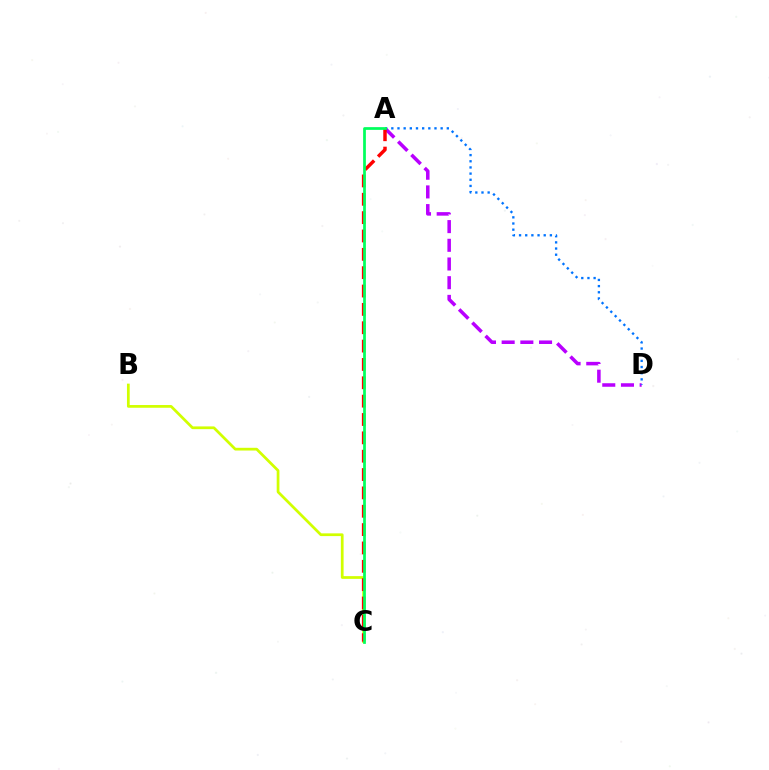{('A', 'D'): [{'color': '#b900ff', 'line_style': 'dashed', 'thickness': 2.54}, {'color': '#0074ff', 'line_style': 'dotted', 'thickness': 1.68}], ('B', 'C'): [{'color': '#d1ff00', 'line_style': 'solid', 'thickness': 1.97}], ('A', 'C'): [{'color': '#ff0000', 'line_style': 'dashed', 'thickness': 2.49}, {'color': '#00ff5c', 'line_style': 'solid', 'thickness': 1.97}]}